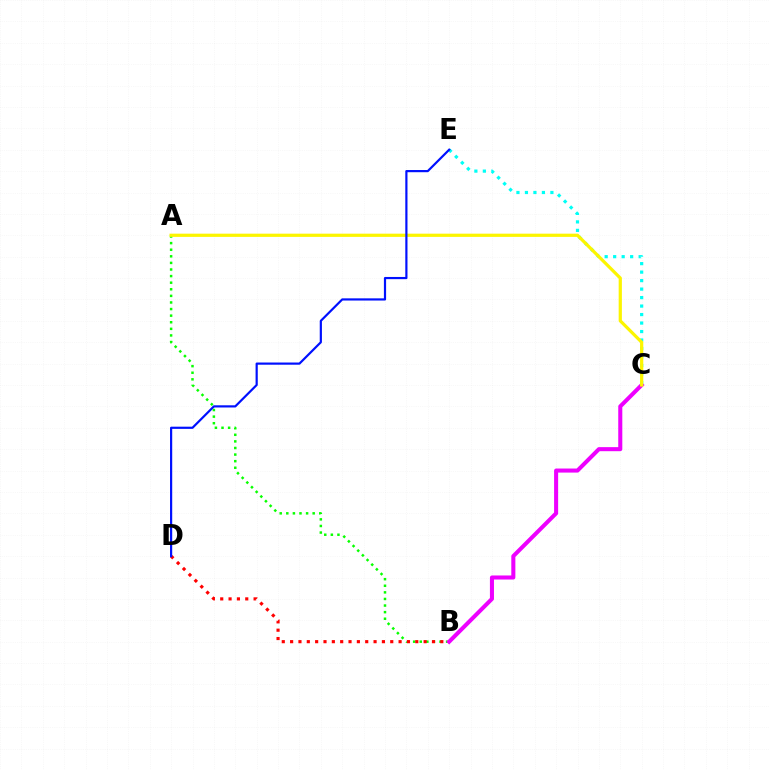{('A', 'B'): [{'color': '#08ff00', 'line_style': 'dotted', 'thickness': 1.79}], ('B', 'D'): [{'color': '#ff0000', 'line_style': 'dotted', 'thickness': 2.27}], ('C', 'E'): [{'color': '#00fff6', 'line_style': 'dotted', 'thickness': 2.31}], ('B', 'C'): [{'color': '#ee00ff', 'line_style': 'solid', 'thickness': 2.92}], ('A', 'C'): [{'color': '#fcf500', 'line_style': 'solid', 'thickness': 2.32}], ('D', 'E'): [{'color': '#0010ff', 'line_style': 'solid', 'thickness': 1.58}]}